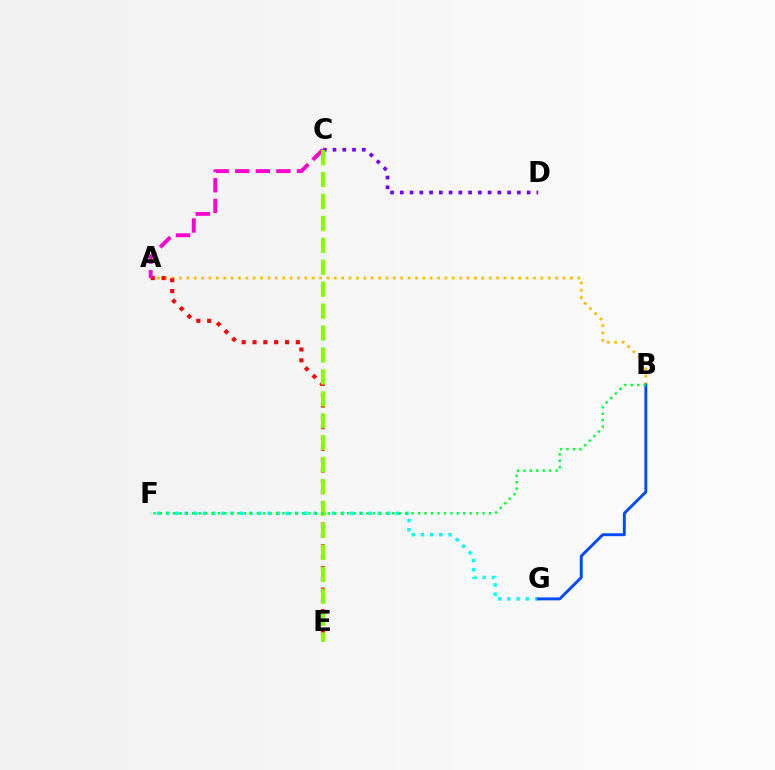{('A', 'B'): [{'color': '#ffbd00', 'line_style': 'dotted', 'thickness': 2.0}], ('C', 'D'): [{'color': '#7200ff', 'line_style': 'dotted', 'thickness': 2.65}], ('F', 'G'): [{'color': '#00fff6', 'line_style': 'dotted', 'thickness': 2.5}], ('A', 'E'): [{'color': '#ff0000', 'line_style': 'dotted', 'thickness': 2.94}], ('B', 'G'): [{'color': '#004bff', 'line_style': 'solid', 'thickness': 2.09}], ('A', 'C'): [{'color': '#ff00cf', 'line_style': 'dashed', 'thickness': 2.8}], ('C', 'E'): [{'color': '#84ff00', 'line_style': 'dashed', 'thickness': 2.98}], ('B', 'F'): [{'color': '#00ff39', 'line_style': 'dotted', 'thickness': 1.75}]}